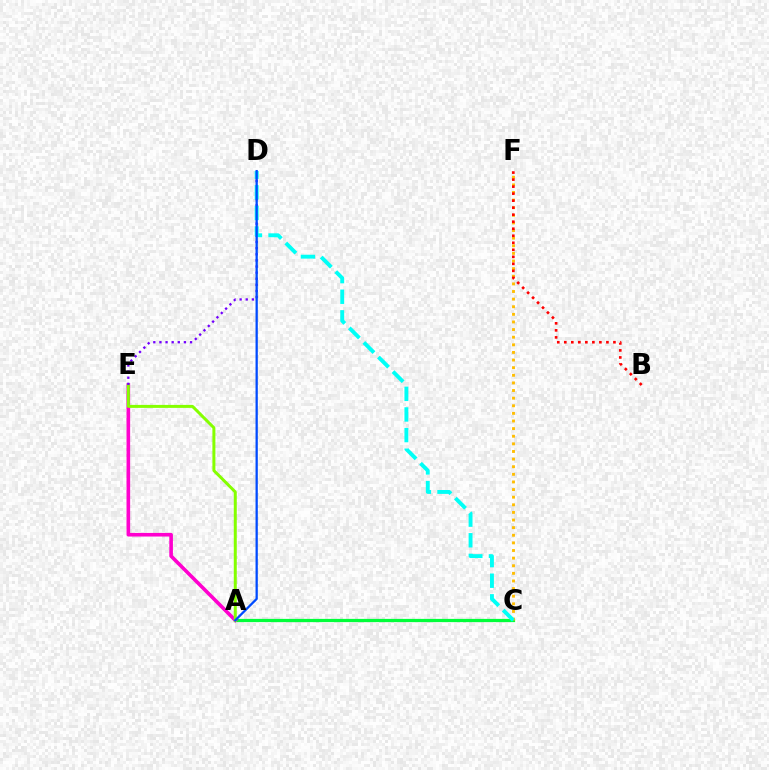{('A', 'C'): [{'color': '#00ff39', 'line_style': 'solid', 'thickness': 2.33}], ('C', 'F'): [{'color': '#ffbd00', 'line_style': 'dotted', 'thickness': 2.07}], ('A', 'E'): [{'color': '#ff00cf', 'line_style': 'solid', 'thickness': 2.6}, {'color': '#84ff00', 'line_style': 'solid', 'thickness': 2.15}], ('D', 'E'): [{'color': '#7200ff', 'line_style': 'dotted', 'thickness': 1.66}], ('B', 'F'): [{'color': '#ff0000', 'line_style': 'dotted', 'thickness': 1.91}], ('C', 'D'): [{'color': '#00fff6', 'line_style': 'dashed', 'thickness': 2.8}], ('A', 'D'): [{'color': '#004bff', 'line_style': 'solid', 'thickness': 1.64}]}